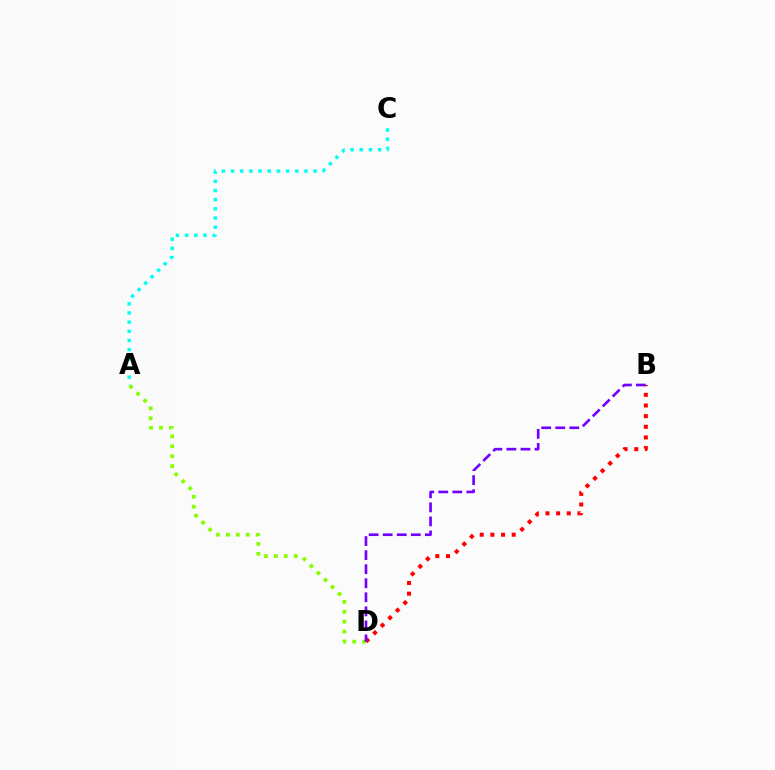{('A', 'D'): [{'color': '#84ff00', 'line_style': 'dotted', 'thickness': 2.69}], ('B', 'D'): [{'color': '#ff0000', 'line_style': 'dotted', 'thickness': 2.89}, {'color': '#7200ff', 'line_style': 'dashed', 'thickness': 1.91}], ('A', 'C'): [{'color': '#00fff6', 'line_style': 'dotted', 'thickness': 2.49}]}